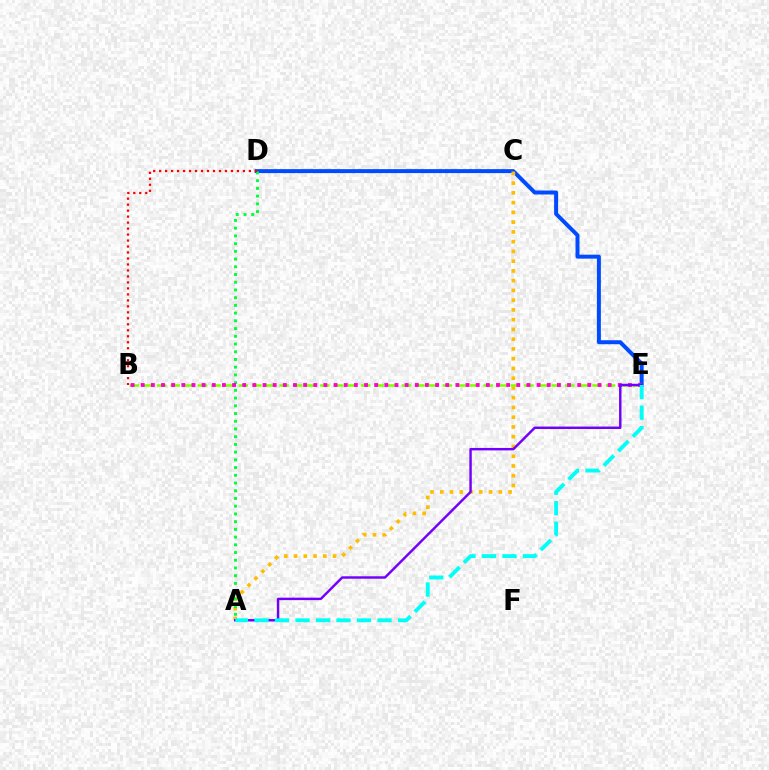{('D', 'E'): [{'color': '#004bff', 'line_style': 'solid', 'thickness': 2.86}], ('A', 'C'): [{'color': '#ffbd00', 'line_style': 'dotted', 'thickness': 2.65}], ('B', 'E'): [{'color': '#84ff00', 'line_style': 'dashed', 'thickness': 1.85}, {'color': '#ff00cf', 'line_style': 'dotted', 'thickness': 2.76}], ('A', 'D'): [{'color': '#00ff39', 'line_style': 'dotted', 'thickness': 2.1}], ('A', 'E'): [{'color': '#7200ff', 'line_style': 'solid', 'thickness': 1.76}, {'color': '#00fff6', 'line_style': 'dashed', 'thickness': 2.79}], ('B', 'D'): [{'color': '#ff0000', 'line_style': 'dotted', 'thickness': 1.63}]}